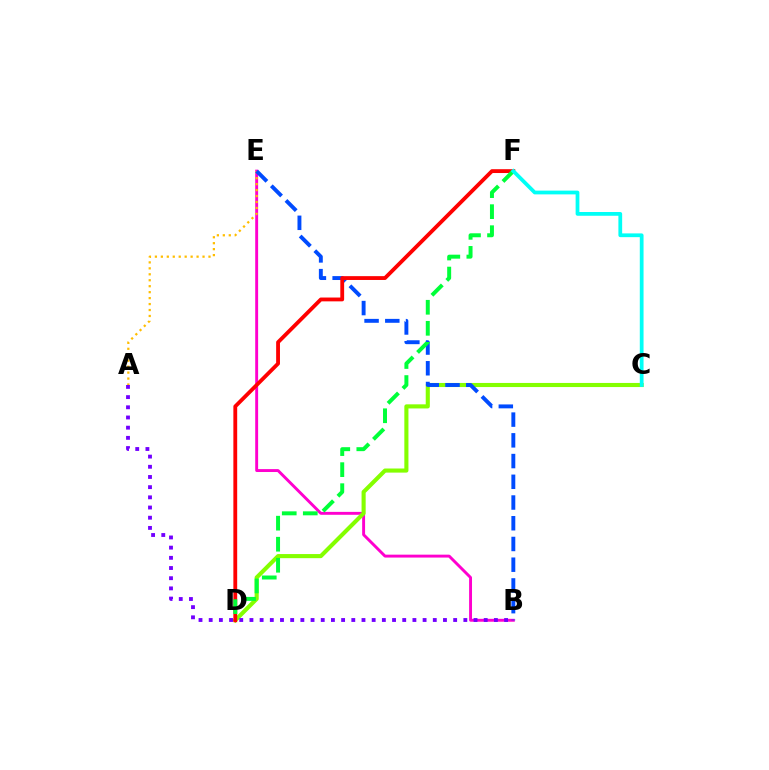{('B', 'E'): [{'color': '#ff00cf', 'line_style': 'solid', 'thickness': 2.1}, {'color': '#004bff', 'line_style': 'dashed', 'thickness': 2.82}], ('A', 'E'): [{'color': '#ffbd00', 'line_style': 'dotted', 'thickness': 1.62}], ('C', 'D'): [{'color': '#84ff00', 'line_style': 'solid', 'thickness': 2.96}], ('A', 'B'): [{'color': '#7200ff', 'line_style': 'dotted', 'thickness': 2.77}], ('D', 'F'): [{'color': '#ff0000', 'line_style': 'solid', 'thickness': 2.75}, {'color': '#00ff39', 'line_style': 'dashed', 'thickness': 2.86}], ('C', 'F'): [{'color': '#00fff6', 'line_style': 'solid', 'thickness': 2.71}]}